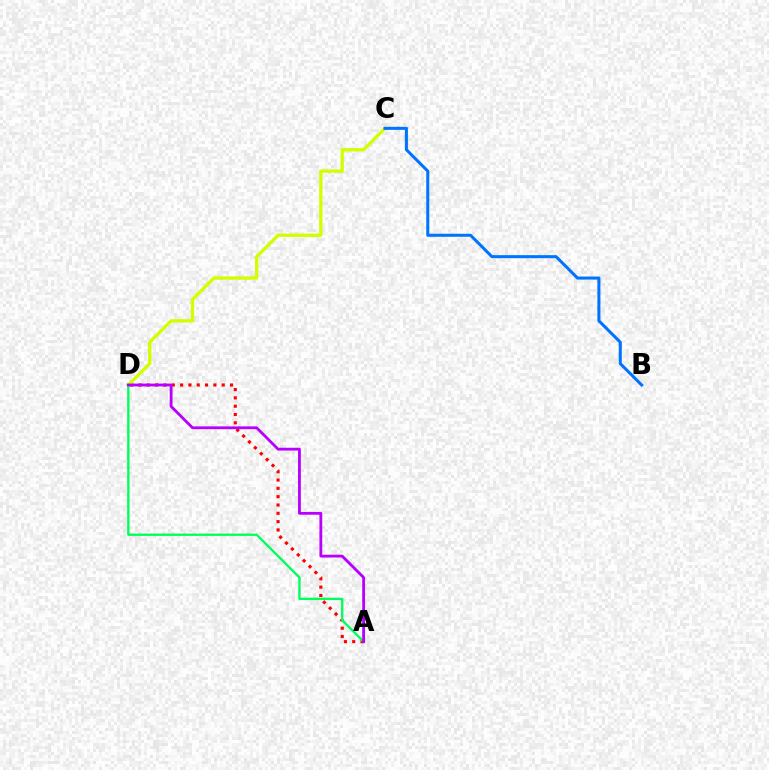{('A', 'D'): [{'color': '#ff0000', 'line_style': 'dotted', 'thickness': 2.26}, {'color': '#00ff5c', 'line_style': 'solid', 'thickness': 1.69}, {'color': '#b900ff', 'line_style': 'solid', 'thickness': 2.03}], ('C', 'D'): [{'color': '#d1ff00', 'line_style': 'solid', 'thickness': 2.39}], ('B', 'C'): [{'color': '#0074ff', 'line_style': 'solid', 'thickness': 2.19}]}